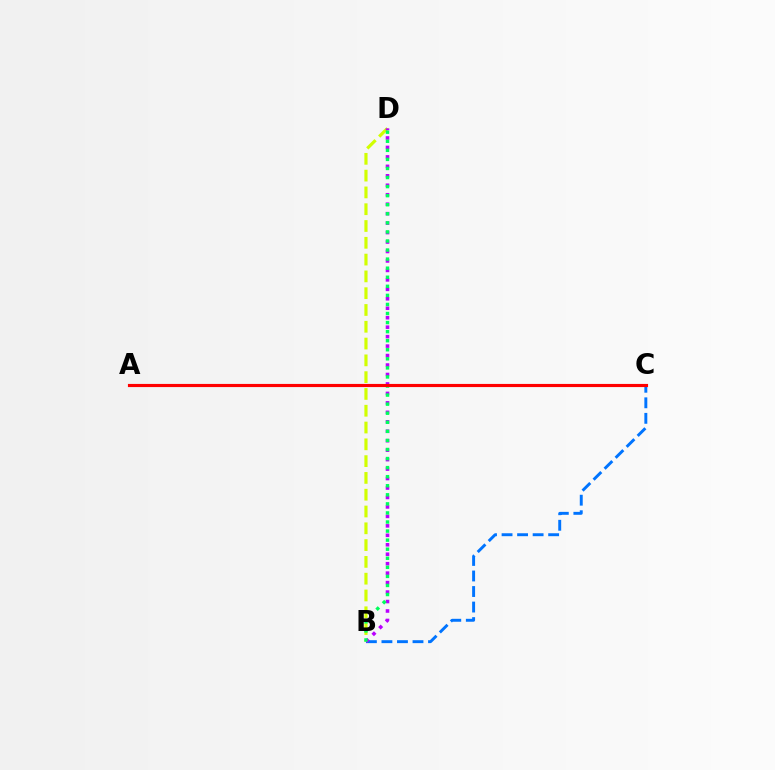{('B', 'C'): [{'color': '#0074ff', 'line_style': 'dashed', 'thickness': 2.11}], ('B', 'D'): [{'color': '#d1ff00', 'line_style': 'dashed', 'thickness': 2.28}, {'color': '#b900ff', 'line_style': 'dotted', 'thickness': 2.57}, {'color': '#00ff5c', 'line_style': 'dotted', 'thickness': 2.46}], ('A', 'C'): [{'color': '#ff0000', 'line_style': 'solid', 'thickness': 2.26}]}